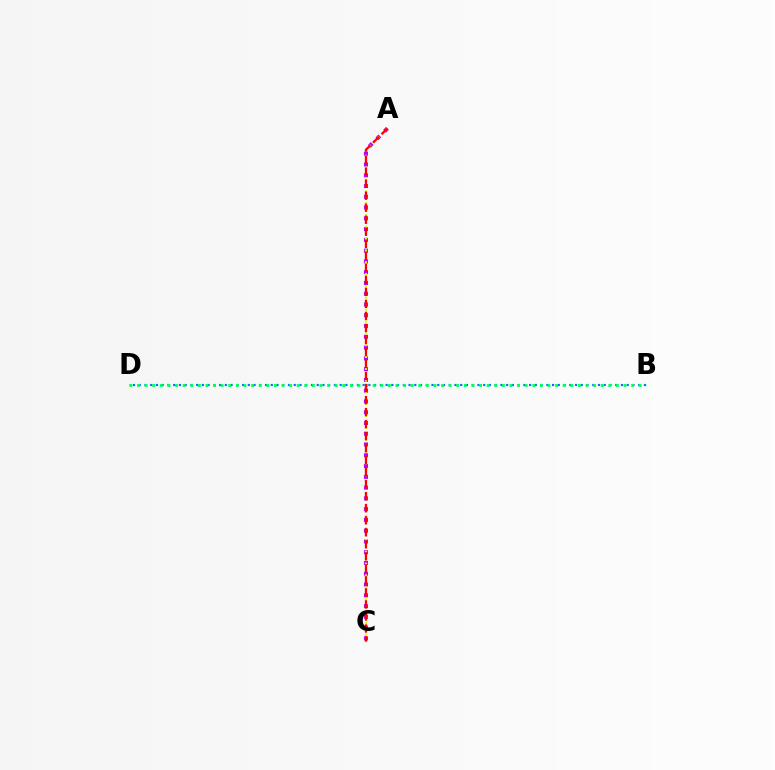{('A', 'C'): [{'color': '#b900ff', 'line_style': 'dotted', 'thickness': 2.93}, {'color': '#d1ff00', 'line_style': 'dotted', 'thickness': 1.61}, {'color': '#ff0000', 'line_style': 'dashed', 'thickness': 1.63}], ('B', 'D'): [{'color': '#0074ff', 'line_style': 'dotted', 'thickness': 1.56}, {'color': '#00ff5c', 'line_style': 'dotted', 'thickness': 2.07}]}